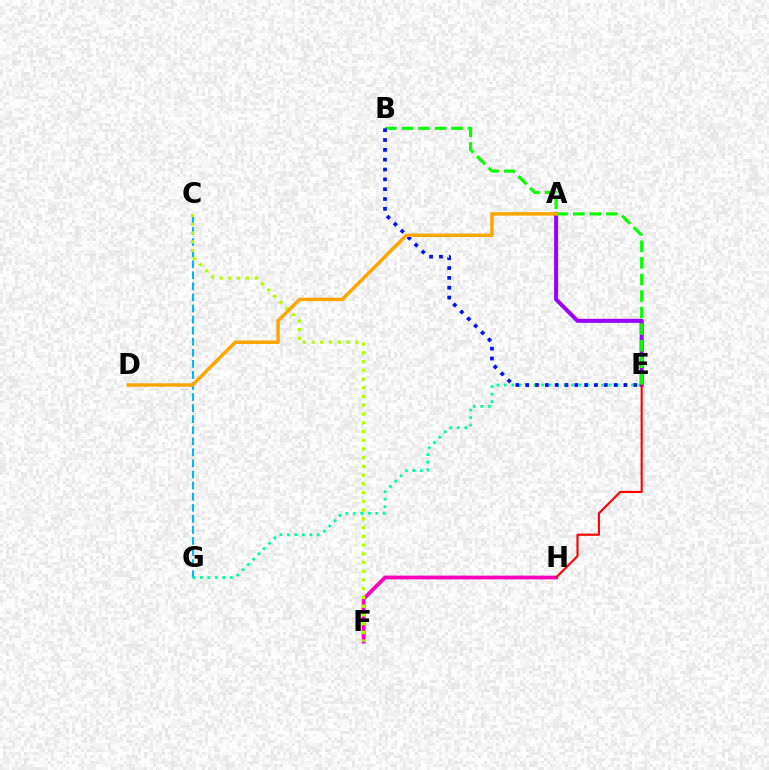{('C', 'G'): [{'color': '#00b5ff', 'line_style': 'dashed', 'thickness': 1.5}], ('E', 'G'): [{'color': '#00ff9d', 'line_style': 'dotted', 'thickness': 2.03}], ('F', 'H'): [{'color': '#ff00bd', 'line_style': 'solid', 'thickness': 2.72}], ('A', 'E'): [{'color': '#9b00ff', 'line_style': 'solid', 'thickness': 2.9}], ('E', 'H'): [{'color': '#ff0000', 'line_style': 'solid', 'thickness': 1.54}], ('B', 'E'): [{'color': '#08ff00', 'line_style': 'dashed', 'thickness': 2.25}, {'color': '#0010ff', 'line_style': 'dotted', 'thickness': 2.67}], ('C', 'F'): [{'color': '#b3ff00', 'line_style': 'dotted', 'thickness': 2.37}], ('A', 'D'): [{'color': '#ffa500', 'line_style': 'solid', 'thickness': 2.49}]}